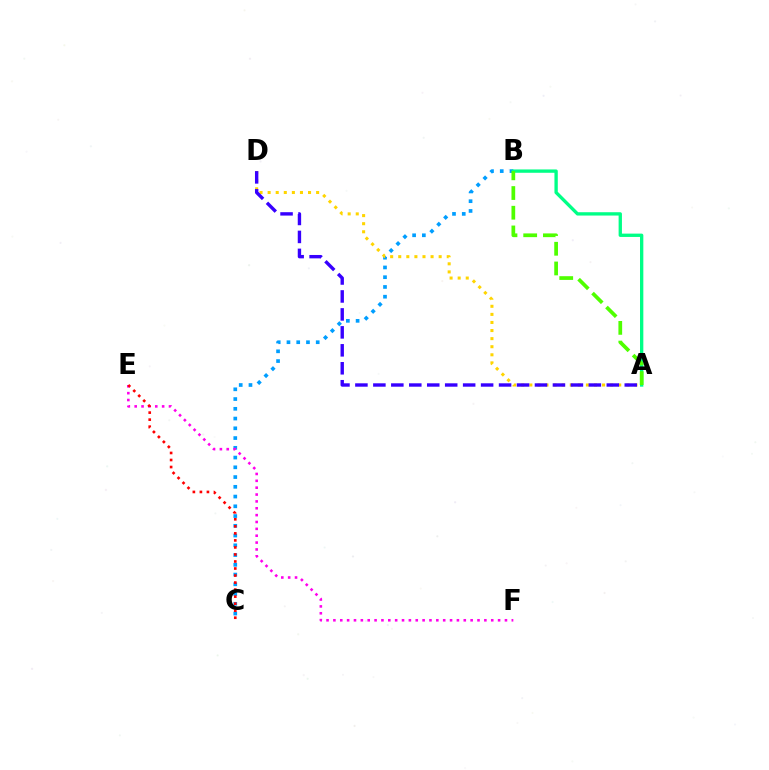{('B', 'C'): [{'color': '#009eff', 'line_style': 'dotted', 'thickness': 2.65}], ('E', 'F'): [{'color': '#ff00ed', 'line_style': 'dotted', 'thickness': 1.86}], ('C', 'E'): [{'color': '#ff0000', 'line_style': 'dotted', 'thickness': 1.91}], ('A', 'B'): [{'color': '#00ff86', 'line_style': 'solid', 'thickness': 2.4}, {'color': '#4fff00', 'line_style': 'dashed', 'thickness': 2.68}], ('A', 'D'): [{'color': '#ffd500', 'line_style': 'dotted', 'thickness': 2.2}, {'color': '#3700ff', 'line_style': 'dashed', 'thickness': 2.44}]}